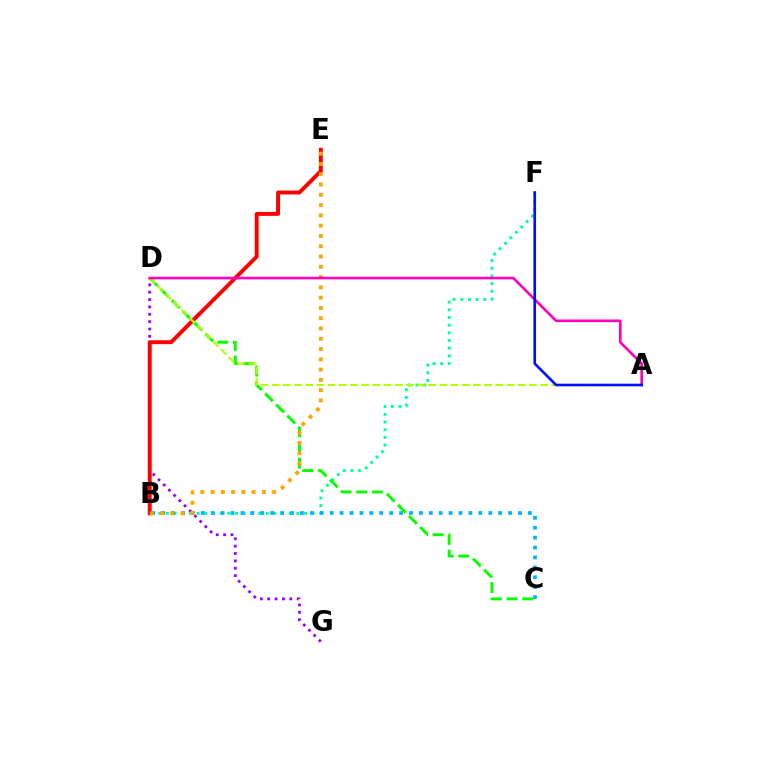{('D', 'G'): [{'color': '#9b00ff', 'line_style': 'dotted', 'thickness': 2.0}], ('B', 'F'): [{'color': '#00ff9d', 'line_style': 'dotted', 'thickness': 2.08}], ('C', 'D'): [{'color': '#08ff00', 'line_style': 'dashed', 'thickness': 2.13}], ('B', 'C'): [{'color': '#00b5ff', 'line_style': 'dotted', 'thickness': 2.69}], ('B', 'E'): [{'color': '#ff0000', 'line_style': 'solid', 'thickness': 2.82}, {'color': '#ffa500', 'line_style': 'dotted', 'thickness': 2.79}], ('A', 'D'): [{'color': '#b3ff00', 'line_style': 'dashed', 'thickness': 1.52}, {'color': '#ff00bd', 'line_style': 'solid', 'thickness': 1.9}], ('A', 'F'): [{'color': '#0010ff', 'line_style': 'solid', 'thickness': 1.9}]}